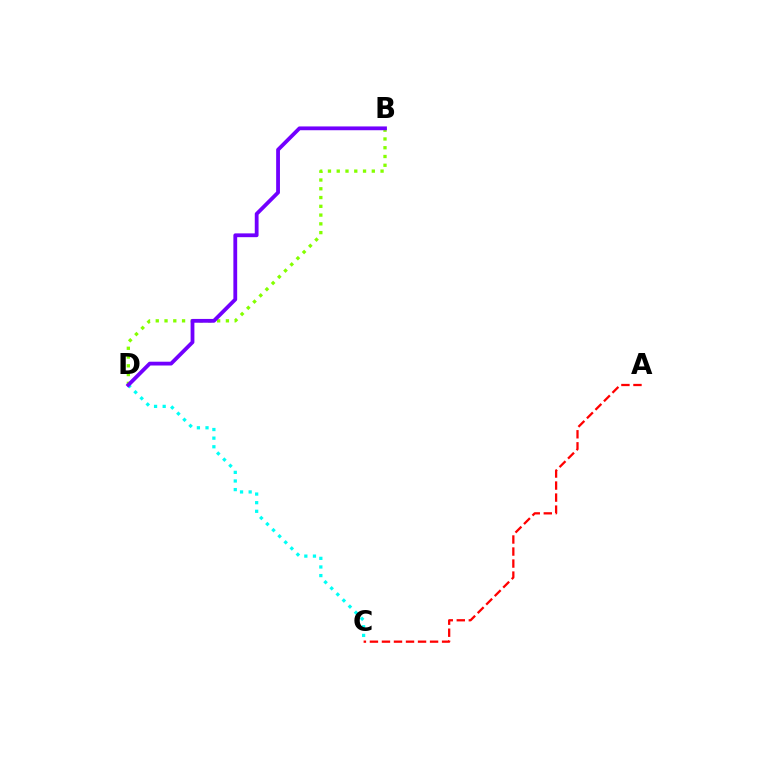{('A', 'C'): [{'color': '#ff0000', 'line_style': 'dashed', 'thickness': 1.63}], ('B', 'D'): [{'color': '#84ff00', 'line_style': 'dotted', 'thickness': 2.38}, {'color': '#7200ff', 'line_style': 'solid', 'thickness': 2.73}], ('C', 'D'): [{'color': '#00fff6', 'line_style': 'dotted', 'thickness': 2.34}]}